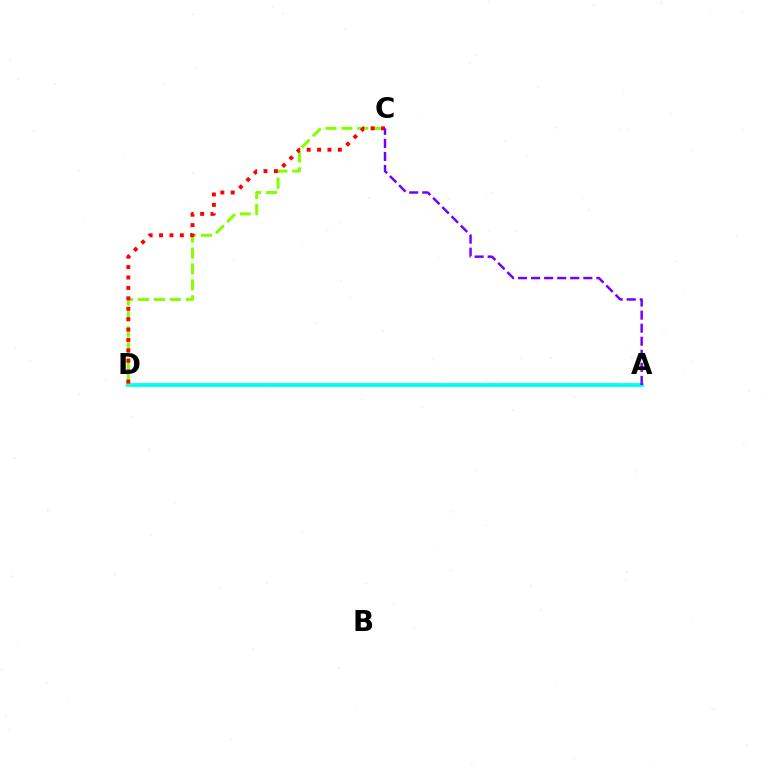{('A', 'D'): [{'color': '#00fff6', 'line_style': 'solid', 'thickness': 2.73}], ('C', 'D'): [{'color': '#84ff00', 'line_style': 'dashed', 'thickness': 2.16}, {'color': '#ff0000', 'line_style': 'dotted', 'thickness': 2.83}], ('A', 'C'): [{'color': '#7200ff', 'line_style': 'dashed', 'thickness': 1.77}]}